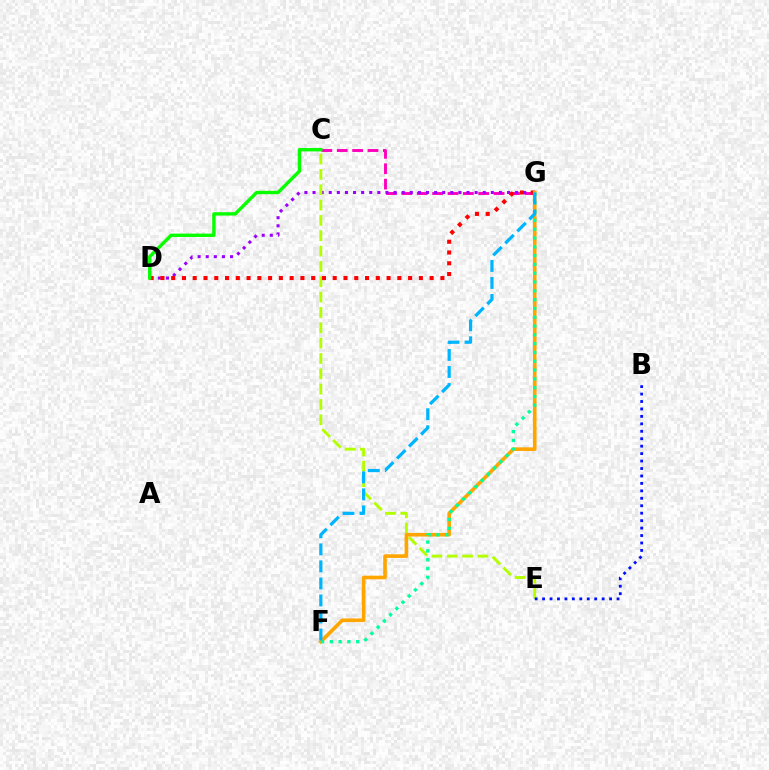{('C', 'G'): [{'color': '#ff00bd', 'line_style': 'dashed', 'thickness': 2.09}], ('D', 'G'): [{'color': '#9b00ff', 'line_style': 'dotted', 'thickness': 2.2}, {'color': '#ff0000', 'line_style': 'dotted', 'thickness': 2.93}], ('C', 'E'): [{'color': '#b3ff00', 'line_style': 'dashed', 'thickness': 2.08}], ('B', 'E'): [{'color': '#0010ff', 'line_style': 'dotted', 'thickness': 2.02}], ('C', 'D'): [{'color': '#08ff00', 'line_style': 'solid', 'thickness': 2.44}], ('F', 'G'): [{'color': '#ffa500', 'line_style': 'solid', 'thickness': 2.62}, {'color': '#00ff9d', 'line_style': 'dotted', 'thickness': 2.39}, {'color': '#00b5ff', 'line_style': 'dashed', 'thickness': 2.31}]}